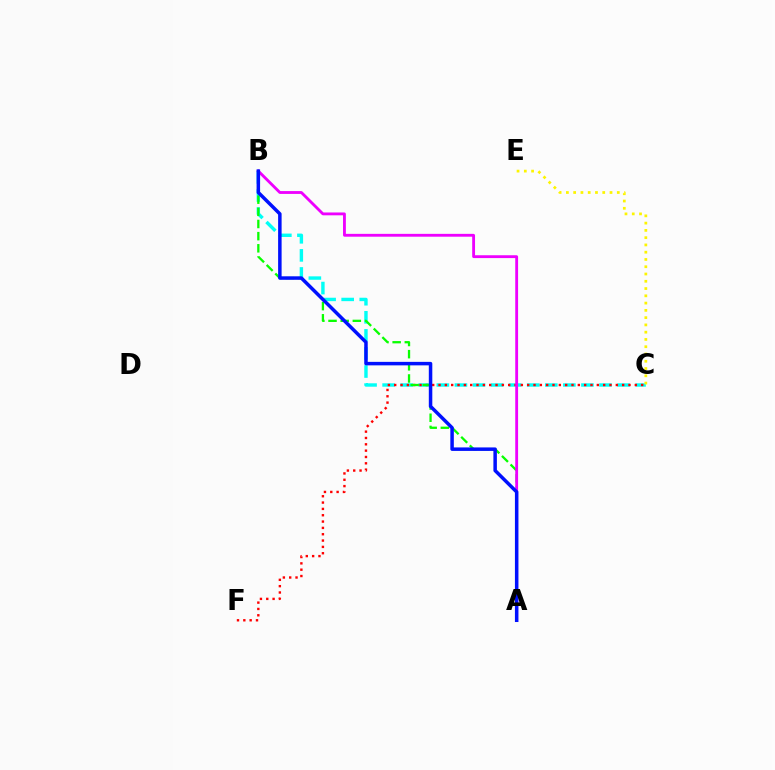{('B', 'C'): [{'color': '#00fff6', 'line_style': 'dashed', 'thickness': 2.46}], ('C', 'E'): [{'color': '#fcf500', 'line_style': 'dotted', 'thickness': 1.98}], ('C', 'F'): [{'color': '#ff0000', 'line_style': 'dotted', 'thickness': 1.72}], ('A', 'B'): [{'color': '#08ff00', 'line_style': 'dashed', 'thickness': 1.65}, {'color': '#ee00ff', 'line_style': 'solid', 'thickness': 2.05}, {'color': '#0010ff', 'line_style': 'solid', 'thickness': 2.51}]}